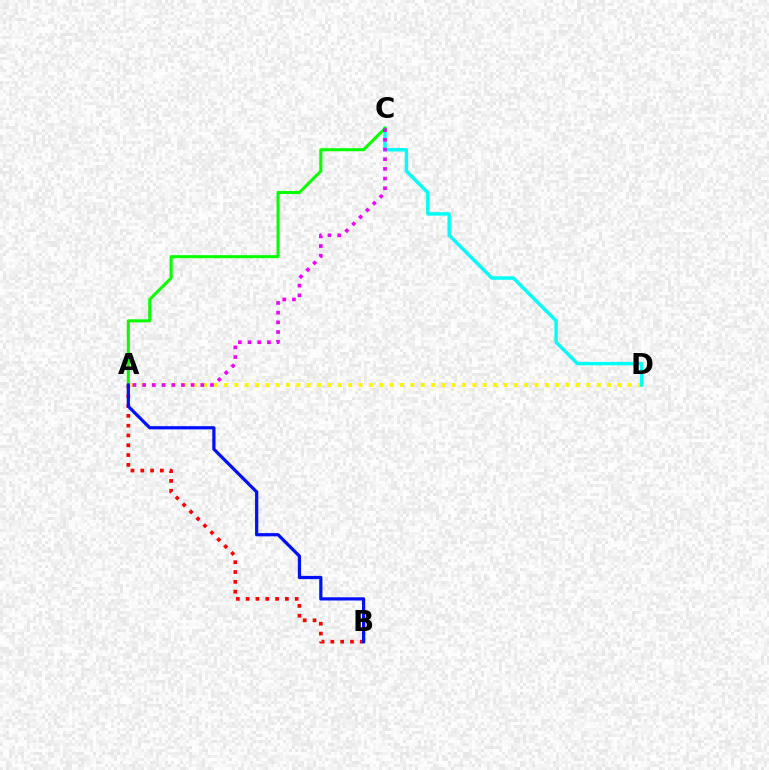{('A', 'B'): [{'color': '#ff0000', 'line_style': 'dotted', 'thickness': 2.66}, {'color': '#0010ff', 'line_style': 'solid', 'thickness': 2.32}], ('A', 'D'): [{'color': '#fcf500', 'line_style': 'dotted', 'thickness': 2.81}], ('C', 'D'): [{'color': '#00fff6', 'line_style': 'solid', 'thickness': 2.46}], ('A', 'C'): [{'color': '#08ff00', 'line_style': 'solid', 'thickness': 2.2}, {'color': '#ee00ff', 'line_style': 'dotted', 'thickness': 2.63}]}